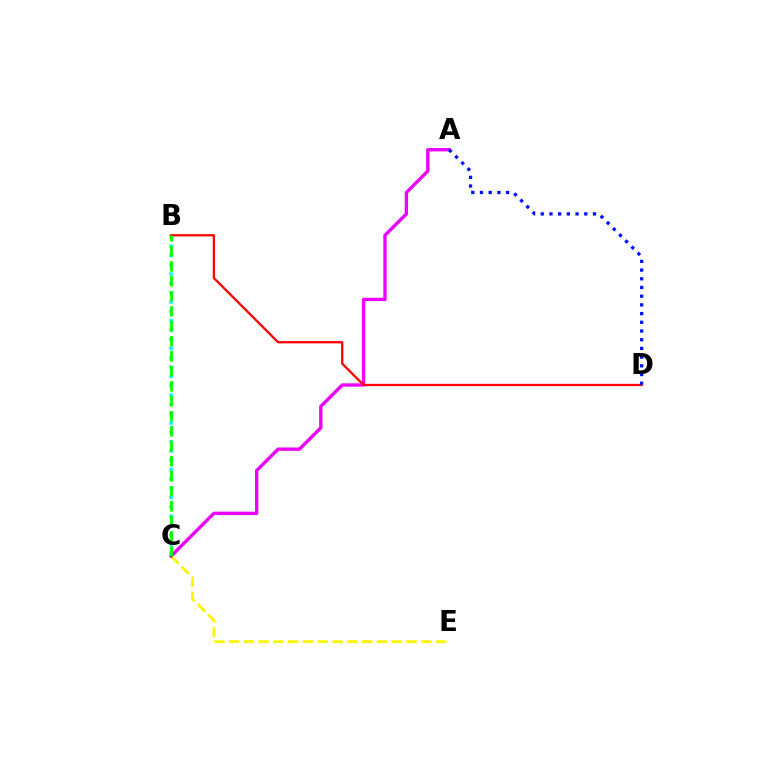{('C', 'E'): [{'color': '#fcf500', 'line_style': 'dashed', 'thickness': 2.01}], ('A', 'C'): [{'color': '#ee00ff', 'line_style': 'solid', 'thickness': 2.42}], ('B', 'C'): [{'color': '#00fff6', 'line_style': 'dotted', 'thickness': 2.53}, {'color': '#08ff00', 'line_style': 'dashed', 'thickness': 2.04}], ('B', 'D'): [{'color': '#ff0000', 'line_style': 'solid', 'thickness': 1.65}], ('A', 'D'): [{'color': '#0010ff', 'line_style': 'dotted', 'thickness': 2.36}]}